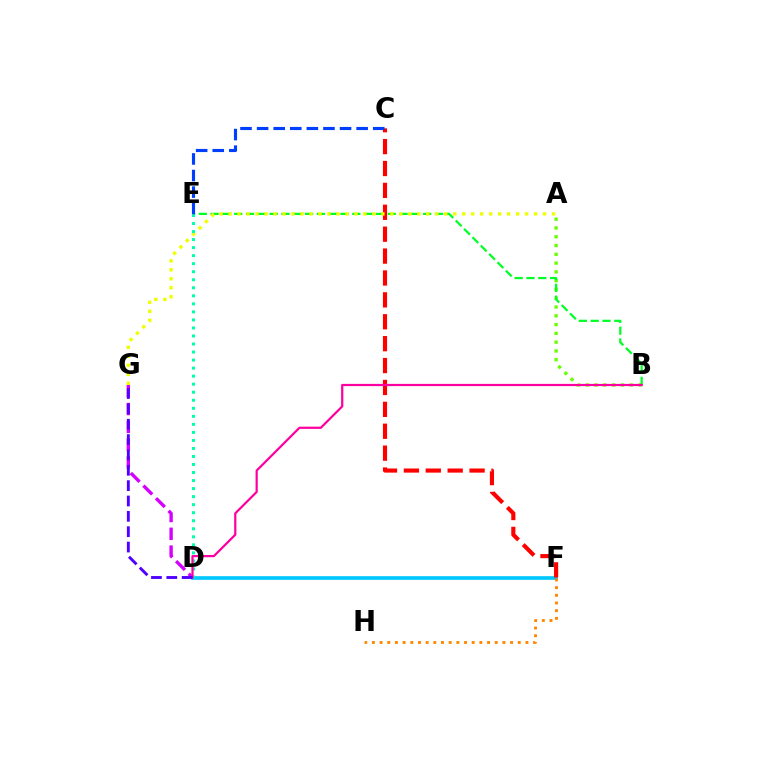{('D', 'G'): [{'color': '#d600ff', 'line_style': 'dashed', 'thickness': 2.42}, {'color': '#4f00ff', 'line_style': 'dashed', 'thickness': 2.09}], ('A', 'B'): [{'color': '#66ff00', 'line_style': 'dotted', 'thickness': 2.39}], ('D', 'F'): [{'color': '#00c7ff', 'line_style': 'solid', 'thickness': 2.63}], ('B', 'E'): [{'color': '#00ff27', 'line_style': 'dashed', 'thickness': 1.6}], ('C', 'F'): [{'color': '#ff0000', 'line_style': 'dashed', 'thickness': 2.97}], ('A', 'G'): [{'color': '#eeff00', 'line_style': 'dotted', 'thickness': 2.44}], ('C', 'E'): [{'color': '#003fff', 'line_style': 'dashed', 'thickness': 2.25}], ('D', 'E'): [{'color': '#00ffaf', 'line_style': 'dotted', 'thickness': 2.18}], ('B', 'D'): [{'color': '#ff00a0', 'line_style': 'solid', 'thickness': 1.6}], ('F', 'H'): [{'color': '#ff8800', 'line_style': 'dotted', 'thickness': 2.09}]}